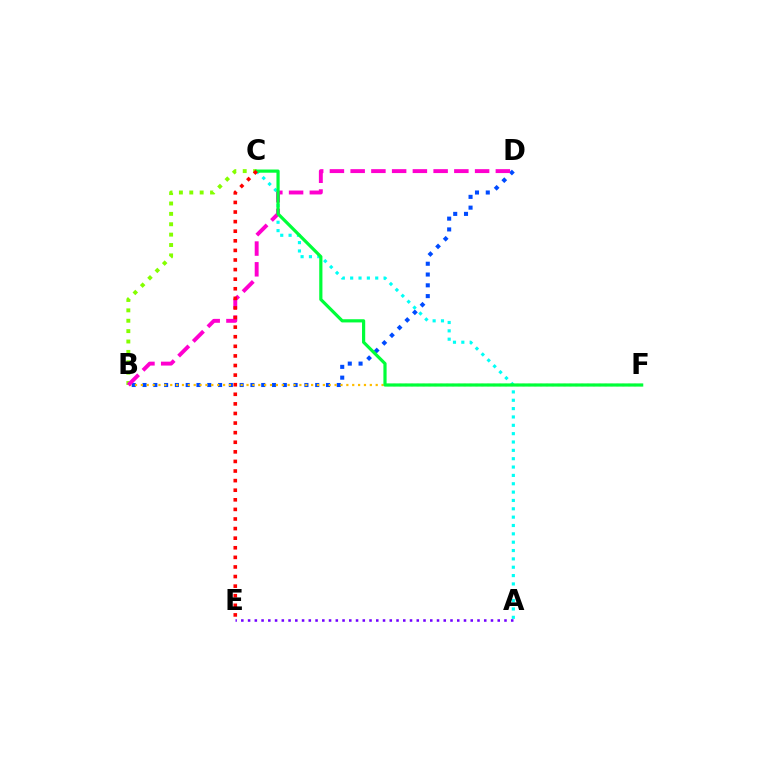{('B', 'D'): [{'color': '#004bff', 'line_style': 'dotted', 'thickness': 2.93}, {'color': '#ff00cf', 'line_style': 'dashed', 'thickness': 2.82}], ('A', 'C'): [{'color': '#00fff6', 'line_style': 'dotted', 'thickness': 2.27}], ('A', 'E'): [{'color': '#7200ff', 'line_style': 'dotted', 'thickness': 1.83}], ('B', 'F'): [{'color': '#ffbd00', 'line_style': 'dotted', 'thickness': 1.6}], ('B', 'C'): [{'color': '#84ff00', 'line_style': 'dotted', 'thickness': 2.82}], ('C', 'F'): [{'color': '#00ff39', 'line_style': 'solid', 'thickness': 2.3}], ('C', 'E'): [{'color': '#ff0000', 'line_style': 'dotted', 'thickness': 2.61}]}